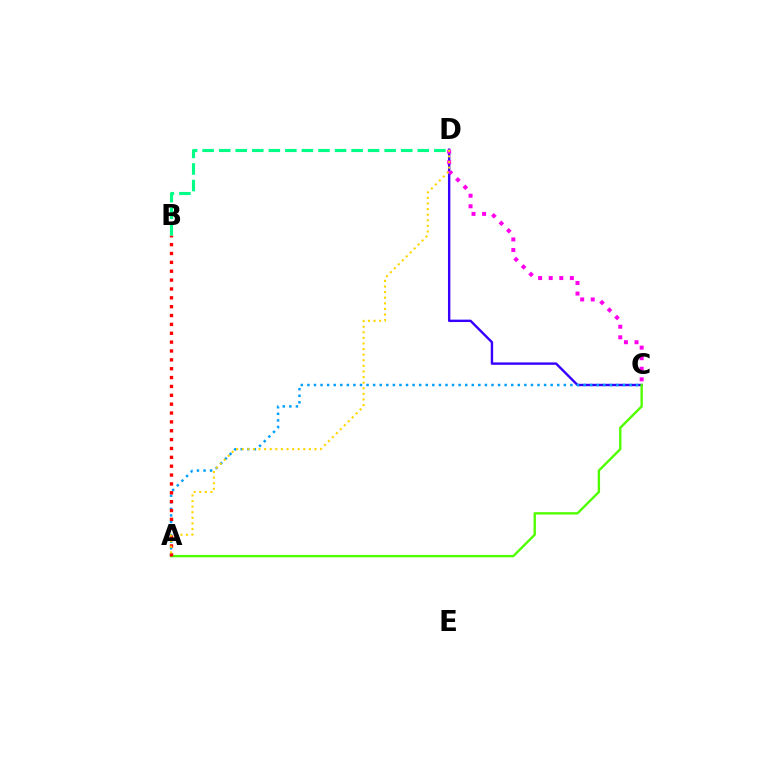{('C', 'D'): [{'color': '#3700ff', 'line_style': 'solid', 'thickness': 1.73}, {'color': '#ff00ed', 'line_style': 'dotted', 'thickness': 2.87}], ('A', 'C'): [{'color': '#009eff', 'line_style': 'dotted', 'thickness': 1.79}, {'color': '#4fff00', 'line_style': 'solid', 'thickness': 1.7}], ('A', 'B'): [{'color': '#ff0000', 'line_style': 'dotted', 'thickness': 2.41}], ('B', 'D'): [{'color': '#00ff86', 'line_style': 'dashed', 'thickness': 2.25}], ('A', 'D'): [{'color': '#ffd500', 'line_style': 'dotted', 'thickness': 1.52}]}